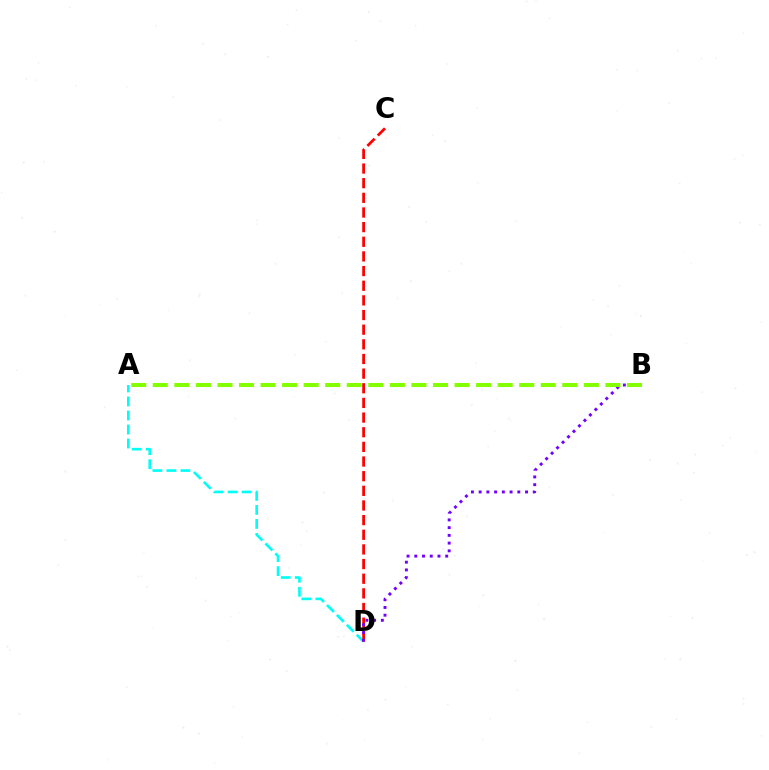{('A', 'D'): [{'color': '#00fff6', 'line_style': 'dashed', 'thickness': 1.9}], ('C', 'D'): [{'color': '#ff0000', 'line_style': 'dashed', 'thickness': 1.99}], ('B', 'D'): [{'color': '#7200ff', 'line_style': 'dotted', 'thickness': 2.1}], ('A', 'B'): [{'color': '#84ff00', 'line_style': 'dashed', 'thickness': 2.93}]}